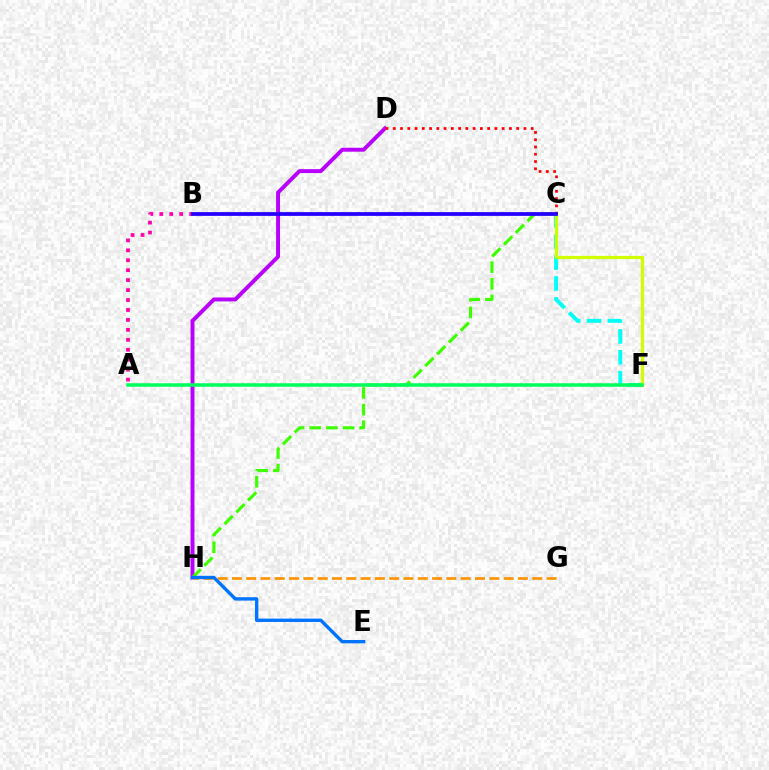{('D', 'H'): [{'color': '#b900ff', 'line_style': 'solid', 'thickness': 2.82}], ('C', 'F'): [{'color': '#00fff6', 'line_style': 'dashed', 'thickness': 2.84}, {'color': '#d1ff00', 'line_style': 'solid', 'thickness': 2.31}], ('A', 'B'): [{'color': '#ff00ac', 'line_style': 'dotted', 'thickness': 2.7}], ('G', 'H'): [{'color': '#ff9400', 'line_style': 'dashed', 'thickness': 1.94}], ('C', 'H'): [{'color': '#3dff00', 'line_style': 'dashed', 'thickness': 2.26}], ('A', 'F'): [{'color': '#00ff5c', 'line_style': 'solid', 'thickness': 2.53}], ('C', 'D'): [{'color': '#ff0000', 'line_style': 'dotted', 'thickness': 1.97}], ('B', 'C'): [{'color': '#2500ff', 'line_style': 'solid', 'thickness': 2.71}], ('E', 'H'): [{'color': '#0074ff', 'line_style': 'solid', 'thickness': 2.43}]}